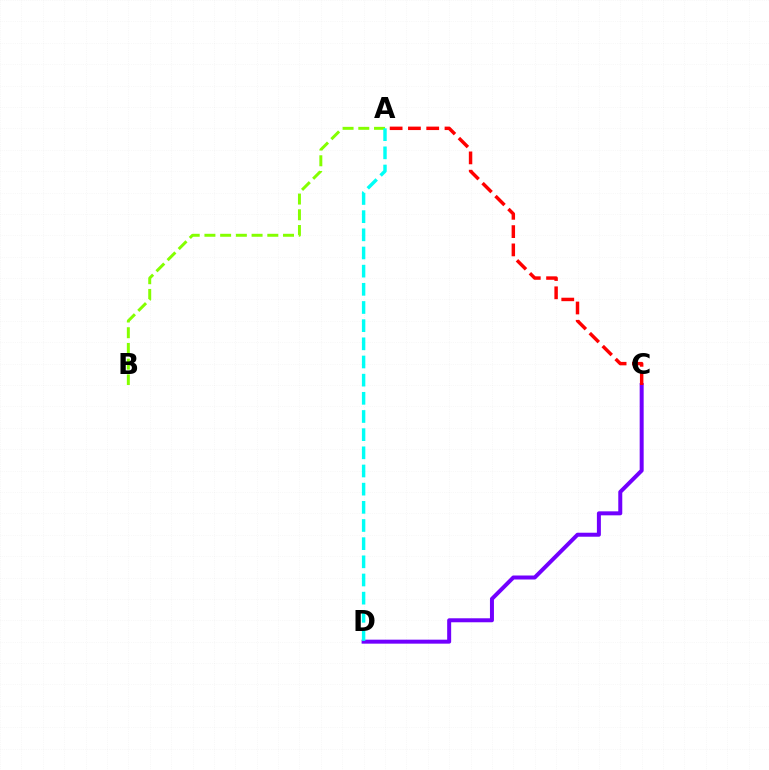{('C', 'D'): [{'color': '#7200ff', 'line_style': 'solid', 'thickness': 2.87}], ('A', 'B'): [{'color': '#84ff00', 'line_style': 'dashed', 'thickness': 2.14}], ('A', 'D'): [{'color': '#00fff6', 'line_style': 'dashed', 'thickness': 2.47}], ('A', 'C'): [{'color': '#ff0000', 'line_style': 'dashed', 'thickness': 2.48}]}